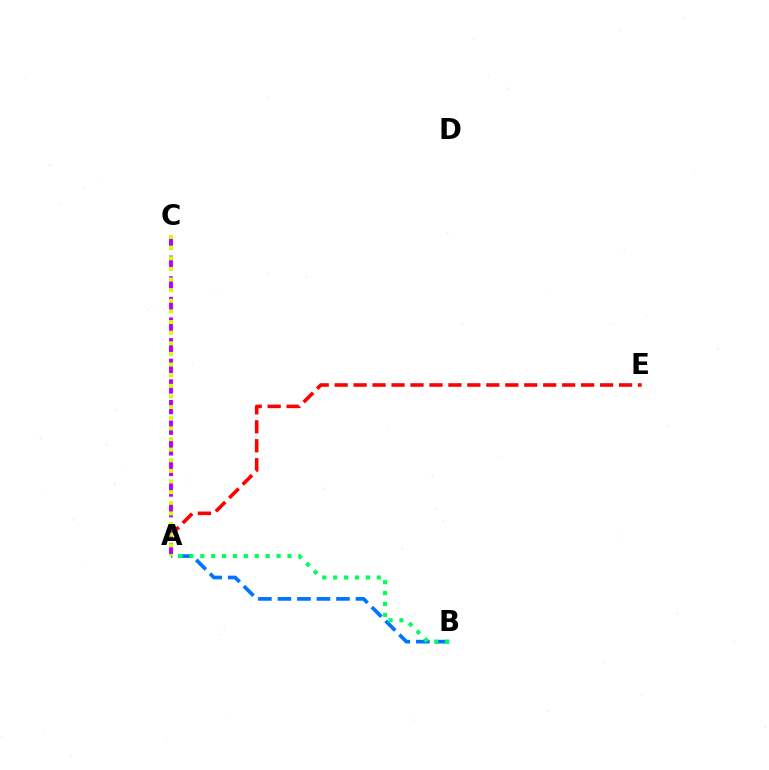{('A', 'E'): [{'color': '#ff0000', 'line_style': 'dashed', 'thickness': 2.58}], ('A', 'C'): [{'color': '#b900ff', 'line_style': 'dashed', 'thickness': 2.8}, {'color': '#d1ff00', 'line_style': 'dotted', 'thickness': 2.89}], ('A', 'B'): [{'color': '#0074ff', 'line_style': 'dashed', 'thickness': 2.65}, {'color': '#00ff5c', 'line_style': 'dotted', 'thickness': 2.96}]}